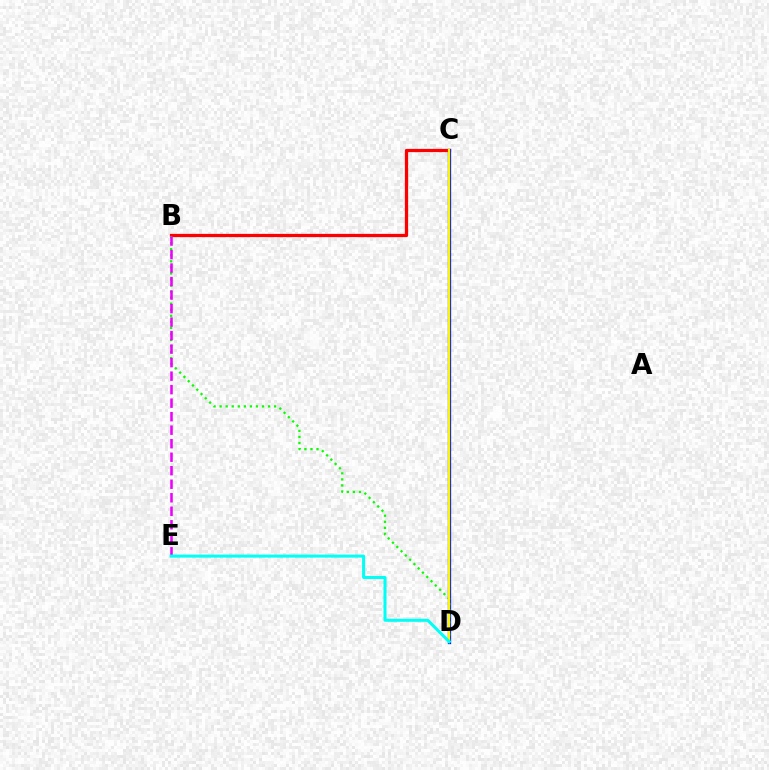{('B', 'C'): [{'color': '#ff0000', 'line_style': 'solid', 'thickness': 2.34}], ('C', 'D'): [{'color': '#0010ff', 'line_style': 'solid', 'thickness': 2.36}, {'color': '#fcf500', 'line_style': 'solid', 'thickness': 1.63}], ('B', 'D'): [{'color': '#08ff00', 'line_style': 'dotted', 'thickness': 1.65}], ('B', 'E'): [{'color': '#ee00ff', 'line_style': 'dashed', 'thickness': 1.84}], ('D', 'E'): [{'color': '#00fff6', 'line_style': 'solid', 'thickness': 2.18}]}